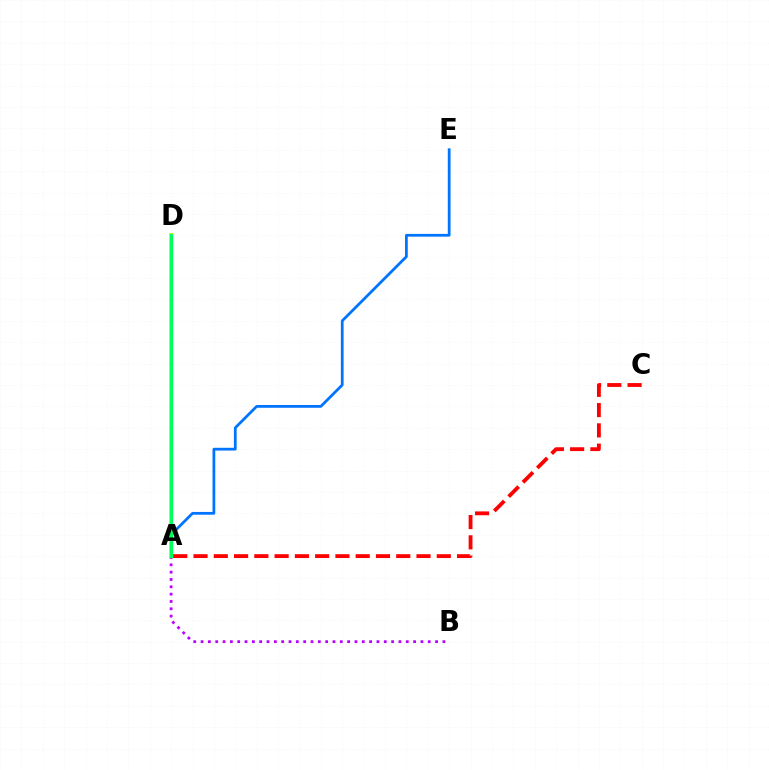{('A', 'B'): [{'color': '#b900ff', 'line_style': 'dotted', 'thickness': 1.99}], ('A', 'E'): [{'color': '#0074ff', 'line_style': 'solid', 'thickness': 1.99}], ('A', 'D'): [{'color': '#d1ff00', 'line_style': 'solid', 'thickness': 2.74}, {'color': '#00ff5c', 'line_style': 'solid', 'thickness': 2.42}], ('A', 'C'): [{'color': '#ff0000', 'line_style': 'dashed', 'thickness': 2.75}]}